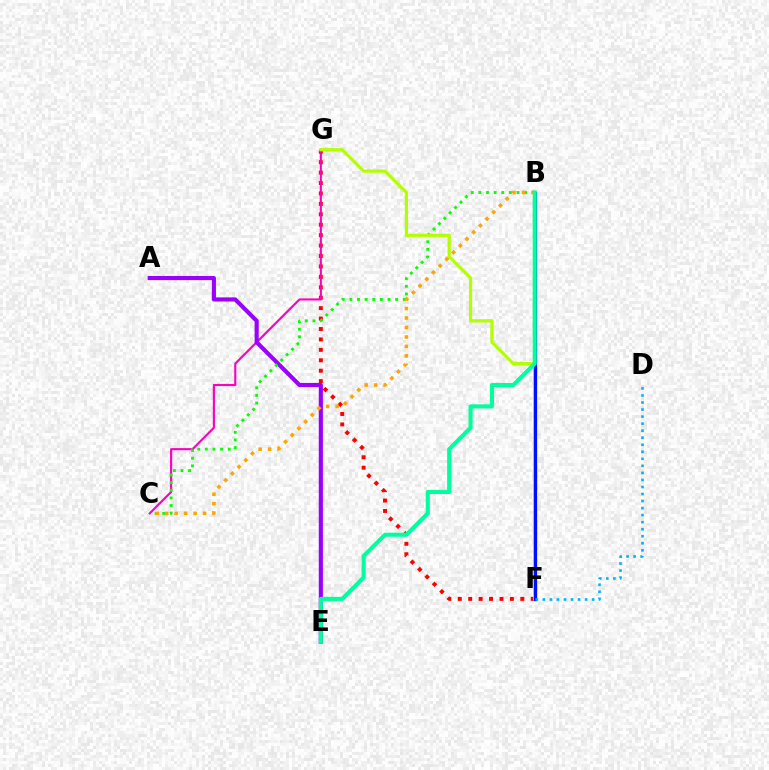{('F', 'G'): [{'color': '#ff0000', 'line_style': 'dotted', 'thickness': 2.83}, {'color': '#b3ff00', 'line_style': 'solid', 'thickness': 2.3}], ('C', 'G'): [{'color': '#ff00bd', 'line_style': 'solid', 'thickness': 1.53}], ('A', 'E'): [{'color': '#9b00ff', 'line_style': 'solid', 'thickness': 2.97}], ('B', 'C'): [{'color': '#08ff00', 'line_style': 'dotted', 'thickness': 2.07}, {'color': '#ffa500', 'line_style': 'dotted', 'thickness': 2.57}], ('B', 'F'): [{'color': '#0010ff', 'line_style': 'solid', 'thickness': 2.35}], ('D', 'F'): [{'color': '#00b5ff', 'line_style': 'dotted', 'thickness': 1.91}], ('B', 'E'): [{'color': '#00ff9d', 'line_style': 'solid', 'thickness': 2.93}]}